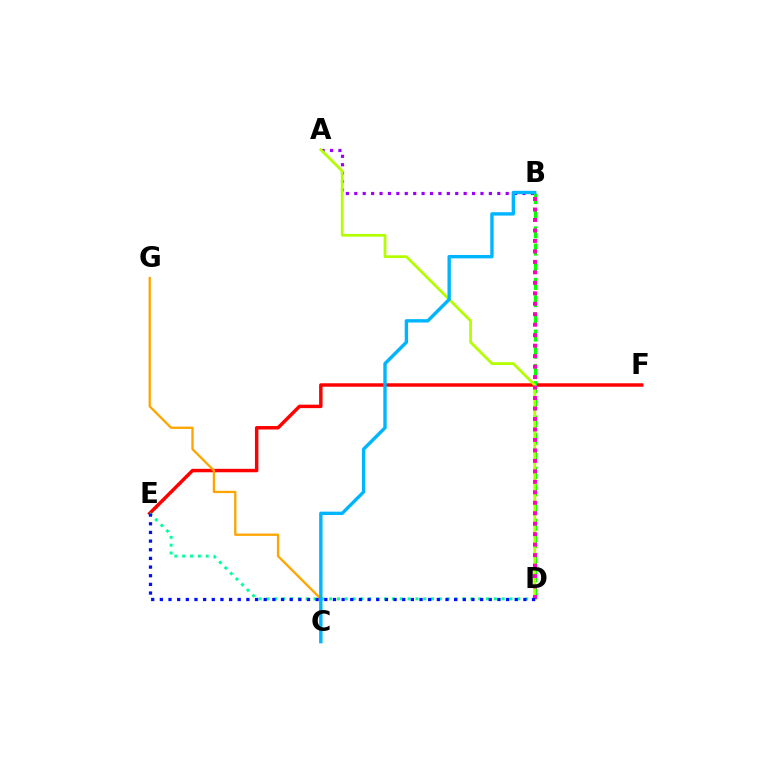{('E', 'F'): [{'color': '#ff0000', 'line_style': 'solid', 'thickness': 2.49}], ('A', 'B'): [{'color': '#9b00ff', 'line_style': 'dotted', 'thickness': 2.29}], ('B', 'D'): [{'color': '#08ff00', 'line_style': 'dashed', 'thickness': 2.34}, {'color': '#ff00bd', 'line_style': 'dotted', 'thickness': 2.85}], ('A', 'D'): [{'color': '#b3ff00', 'line_style': 'solid', 'thickness': 2.0}], ('D', 'E'): [{'color': '#00ff9d', 'line_style': 'dotted', 'thickness': 2.13}, {'color': '#0010ff', 'line_style': 'dotted', 'thickness': 2.35}], ('C', 'G'): [{'color': '#ffa500', 'line_style': 'solid', 'thickness': 1.66}], ('B', 'C'): [{'color': '#00b5ff', 'line_style': 'solid', 'thickness': 2.43}]}